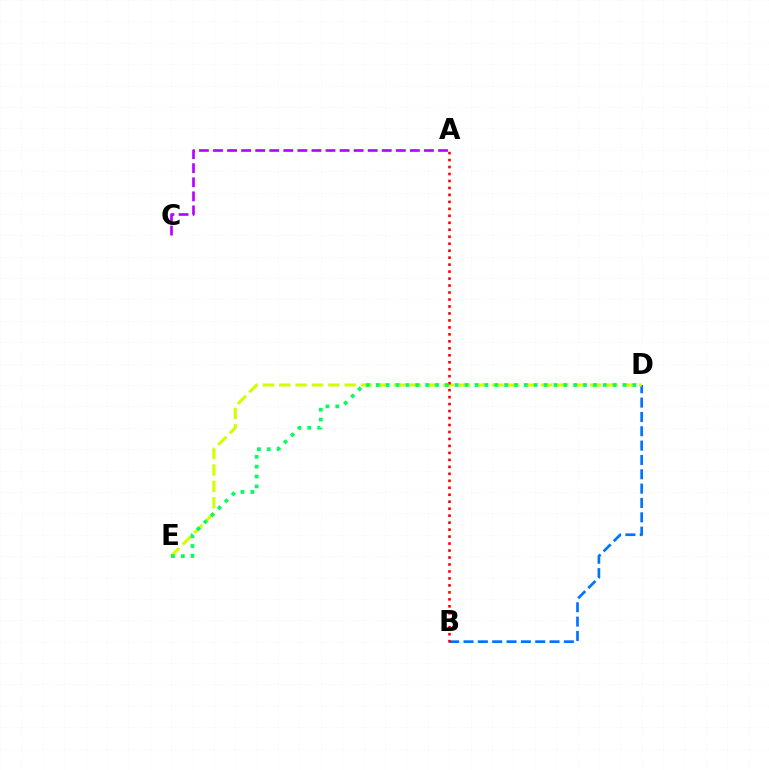{('B', 'D'): [{'color': '#0074ff', 'line_style': 'dashed', 'thickness': 1.95}], ('D', 'E'): [{'color': '#d1ff00', 'line_style': 'dashed', 'thickness': 2.22}, {'color': '#00ff5c', 'line_style': 'dotted', 'thickness': 2.68}], ('A', 'B'): [{'color': '#ff0000', 'line_style': 'dotted', 'thickness': 1.89}], ('A', 'C'): [{'color': '#b900ff', 'line_style': 'dashed', 'thickness': 1.91}]}